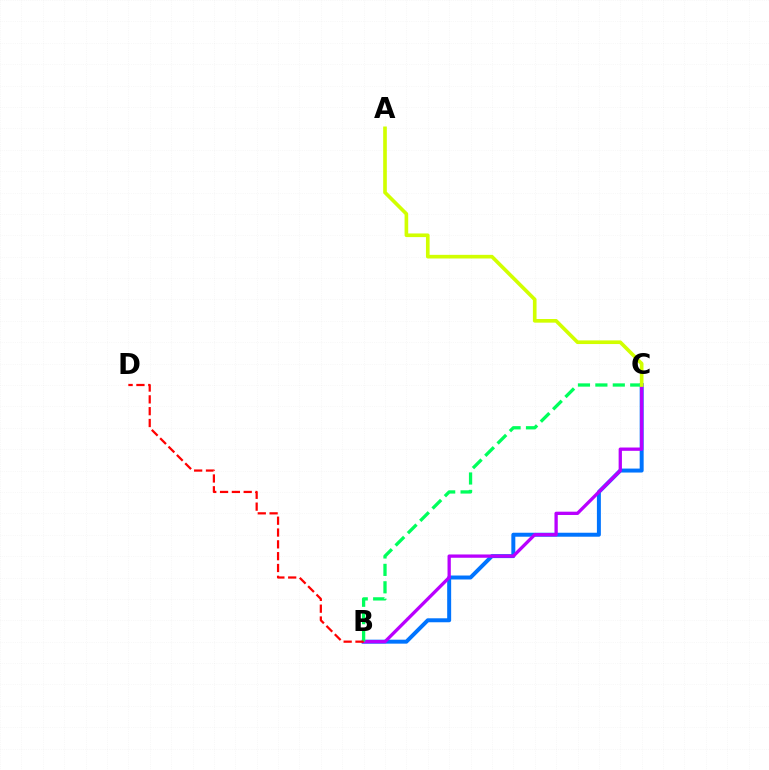{('B', 'C'): [{'color': '#0074ff', 'line_style': 'solid', 'thickness': 2.86}, {'color': '#b900ff', 'line_style': 'solid', 'thickness': 2.37}, {'color': '#00ff5c', 'line_style': 'dashed', 'thickness': 2.37}], ('B', 'D'): [{'color': '#ff0000', 'line_style': 'dashed', 'thickness': 1.61}], ('A', 'C'): [{'color': '#d1ff00', 'line_style': 'solid', 'thickness': 2.63}]}